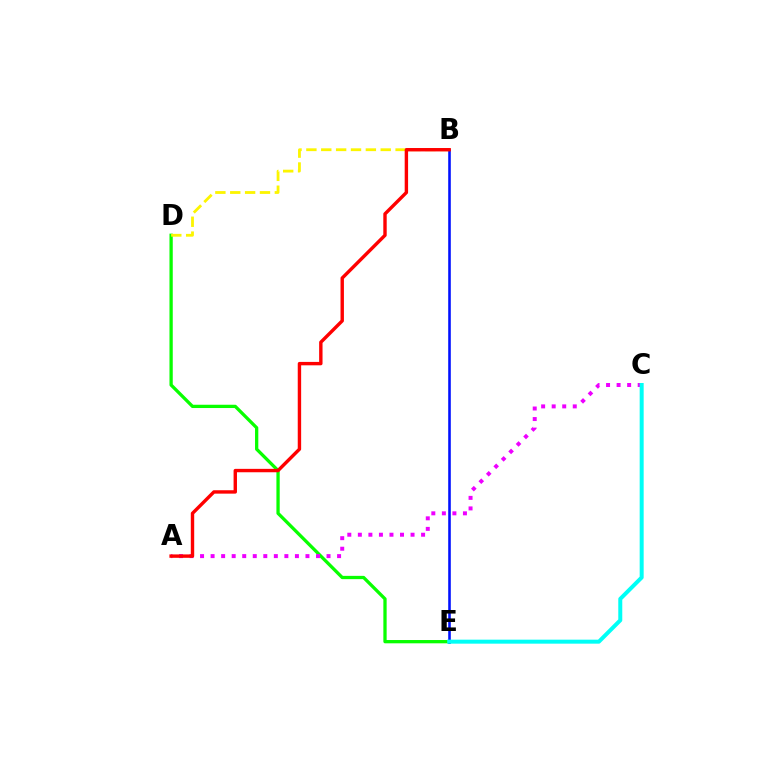{('D', 'E'): [{'color': '#08ff00', 'line_style': 'solid', 'thickness': 2.36}], ('B', 'D'): [{'color': '#fcf500', 'line_style': 'dashed', 'thickness': 2.02}], ('B', 'E'): [{'color': '#0010ff', 'line_style': 'solid', 'thickness': 1.86}], ('A', 'C'): [{'color': '#ee00ff', 'line_style': 'dotted', 'thickness': 2.86}], ('C', 'E'): [{'color': '#00fff6', 'line_style': 'solid', 'thickness': 2.88}], ('A', 'B'): [{'color': '#ff0000', 'line_style': 'solid', 'thickness': 2.45}]}